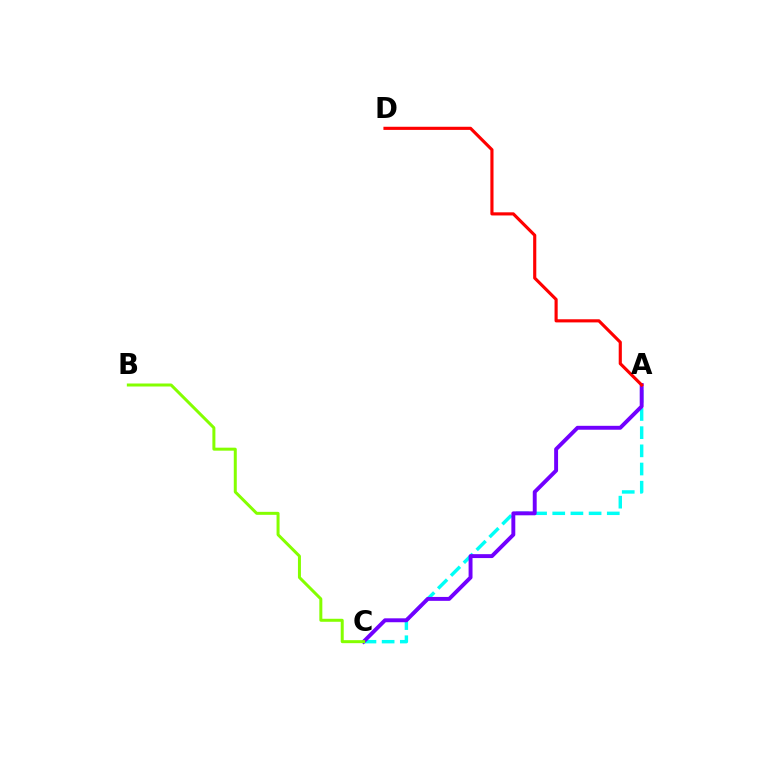{('A', 'C'): [{'color': '#00fff6', 'line_style': 'dashed', 'thickness': 2.47}, {'color': '#7200ff', 'line_style': 'solid', 'thickness': 2.82}], ('B', 'C'): [{'color': '#84ff00', 'line_style': 'solid', 'thickness': 2.16}], ('A', 'D'): [{'color': '#ff0000', 'line_style': 'solid', 'thickness': 2.26}]}